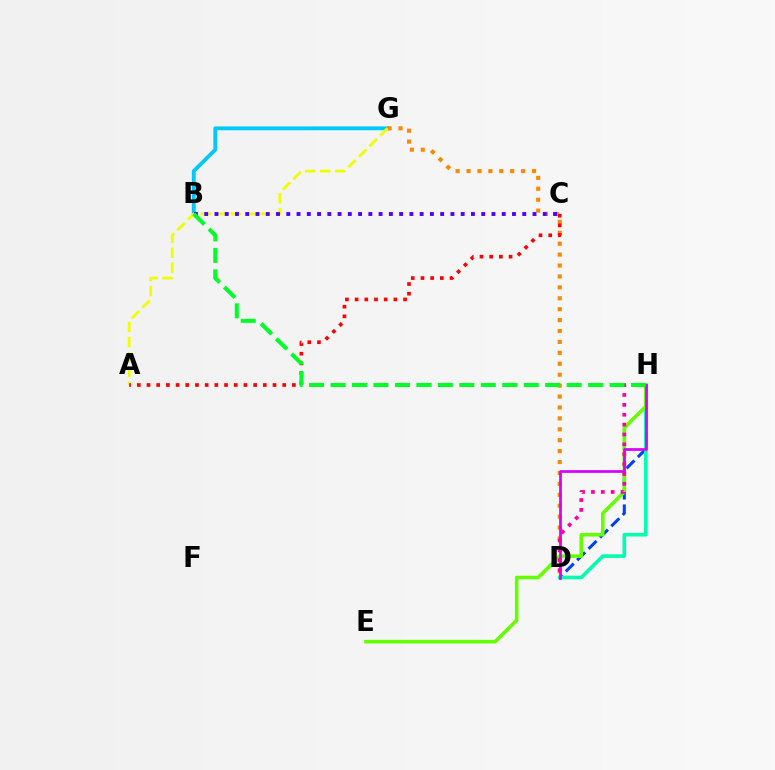{('B', 'G'): [{'color': '#00c7ff', 'line_style': 'solid', 'thickness': 2.76}], ('D', 'H'): [{'color': '#003fff', 'line_style': 'dashed', 'thickness': 2.18}, {'color': '#00ffaf', 'line_style': 'solid', 'thickness': 2.6}, {'color': '#d600ff', 'line_style': 'solid', 'thickness': 1.95}, {'color': '#ff00a0', 'line_style': 'dotted', 'thickness': 2.68}], ('E', 'H'): [{'color': '#66ff00', 'line_style': 'solid', 'thickness': 2.59}], ('D', 'G'): [{'color': '#ff8800', 'line_style': 'dotted', 'thickness': 2.97}], ('A', 'G'): [{'color': '#eeff00', 'line_style': 'dashed', 'thickness': 2.03}], ('B', 'C'): [{'color': '#4f00ff', 'line_style': 'dotted', 'thickness': 2.79}], ('A', 'C'): [{'color': '#ff0000', 'line_style': 'dotted', 'thickness': 2.63}], ('B', 'H'): [{'color': '#00ff27', 'line_style': 'dashed', 'thickness': 2.92}]}